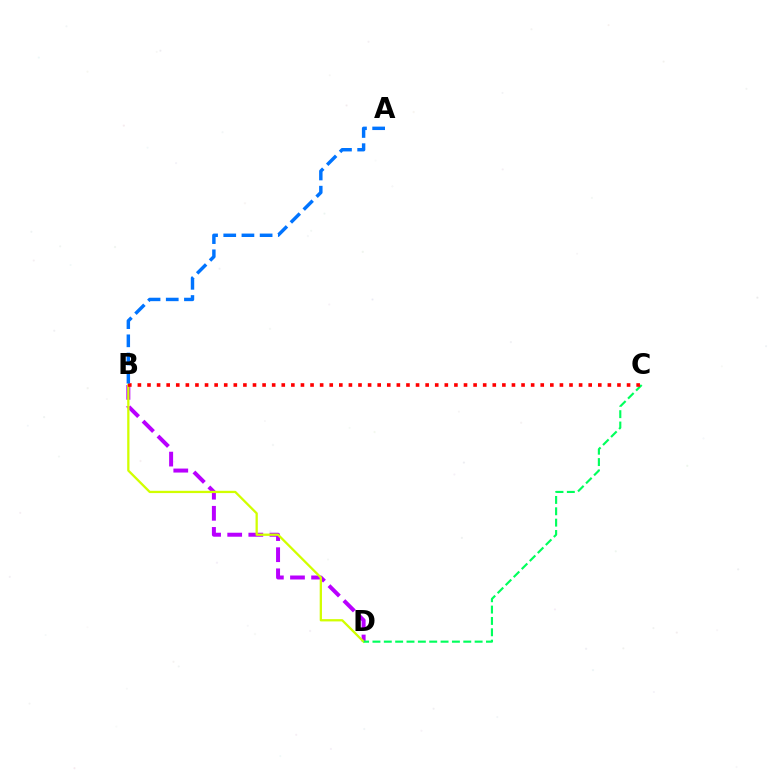{('B', 'D'): [{'color': '#b900ff', 'line_style': 'dashed', 'thickness': 2.87}, {'color': '#d1ff00', 'line_style': 'solid', 'thickness': 1.64}], ('C', 'D'): [{'color': '#00ff5c', 'line_style': 'dashed', 'thickness': 1.54}], ('B', 'C'): [{'color': '#ff0000', 'line_style': 'dotted', 'thickness': 2.61}], ('A', 'B'): [{'color': '#0074ff', 'line_style': 'dashed', 'thickness': 2.47}]}